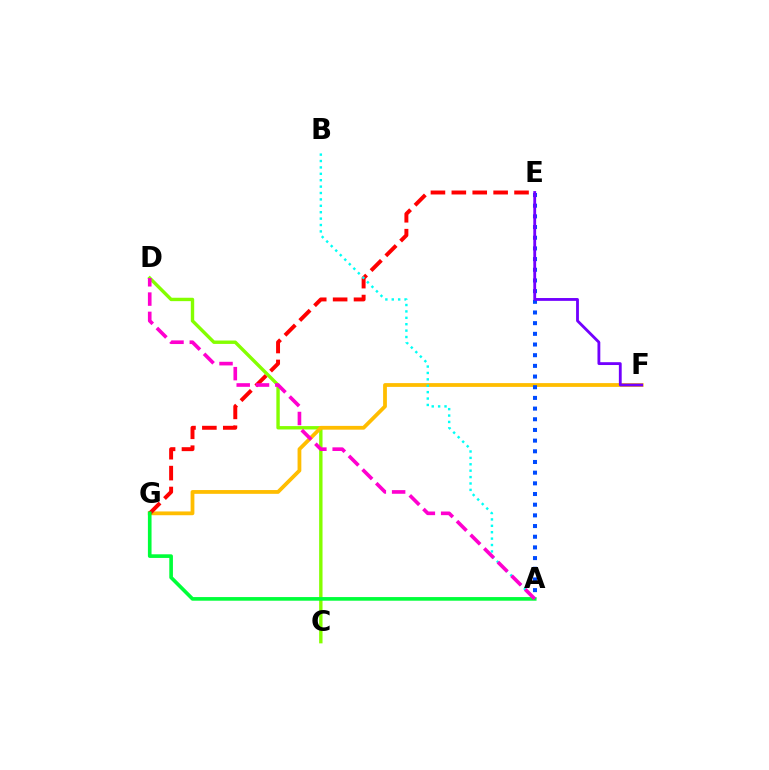{('C', 'D'): [{'color': '#84ff00', 'line_style': 'solid', 'thickness': 2.44}], ('F', 'G'): [{'color': '#ffbd00', 'line_style': 'solid', 'thickness': 2.72}], ('A', 'E'): [{'color': '#004bff', 'line_style': 'dotted', 'thickness': 2.9}], ('E', 'G'): [{'color': '#ff0000', 'line_style': 'dashed', 'thickness': 2.84}], ('A', 'B'): [{'color': '#00fff6', 'line_style': 'dotted', 'thickness': 1.74}], ('E', 'F'): [{'color': '#7200ff', 'line_style': 'solid', 'thickness': 2.04}], ('A', 'G'): [{'color': '#00ff39', 'line_style': 'solid', 'thickness': 2.62}], ('A', 'D'): [{'color': '#ff00cf', 'line_style': 'dashed', 'thickness': 2.62}]}